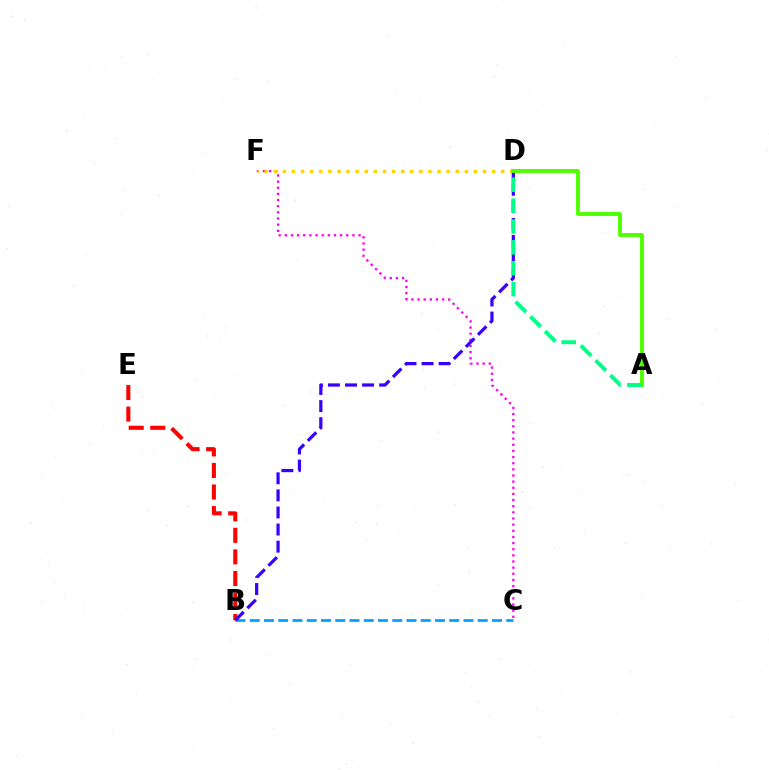{('C', 'F'): [{'color': '#ff00ed', 'line_style': 'dotted', 'thickness': 1.67}], ('B', 'C'): [{'color': '#009eff', 'line_style': 'dashed', 'thickness': 1.94}], ('D', 'F'): [{'color': '#ffd500', 'line_style': 'dotted', 'thickness': 2.47}], ('B', 'E'): [{'color': '#ff0000', 'line_style': 'dashed', 'thickness': 2.93}], ('B', 'D'): [{'color': '#3700ff', 'line_style': 'dashed', 'thickness': 2.32}], ('A', 'D'): [{'color': '#4fff00', 'line_style': 'solid', 'thickness': 2.81}, {'color': '#00ff86', 'line_style': 'dashed', 'thickness': 2.83}]}